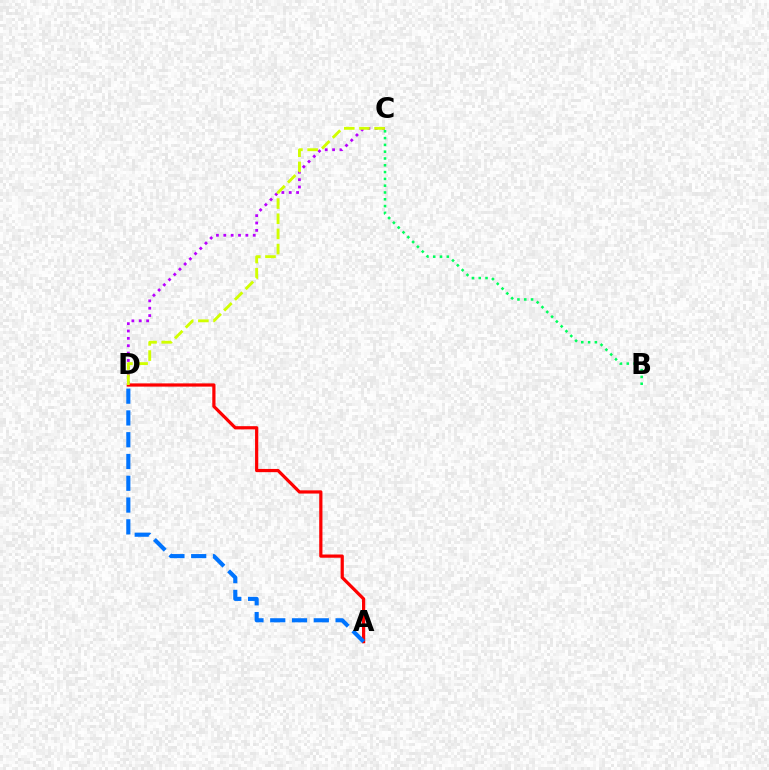{('A', 'D'): [{'color': '#ff0000', 'line_style': 'solid', 'thickness': 2.32}, {'color': '#0074ff', 'line_style': 'dashed', 'thickness': 2.96}], ('C', 'D'): [{'color': '#b900ff', 'line_style': 'dotted', 'thickness': 2.0}, {'color': '#d1ff00', 'line_style': 'dashed', 'thickness': 2.06}], ('B', 'C'): [{'color': '#00ff5c', 'line_style': 'dotted', 'thickness': 1.85}]}